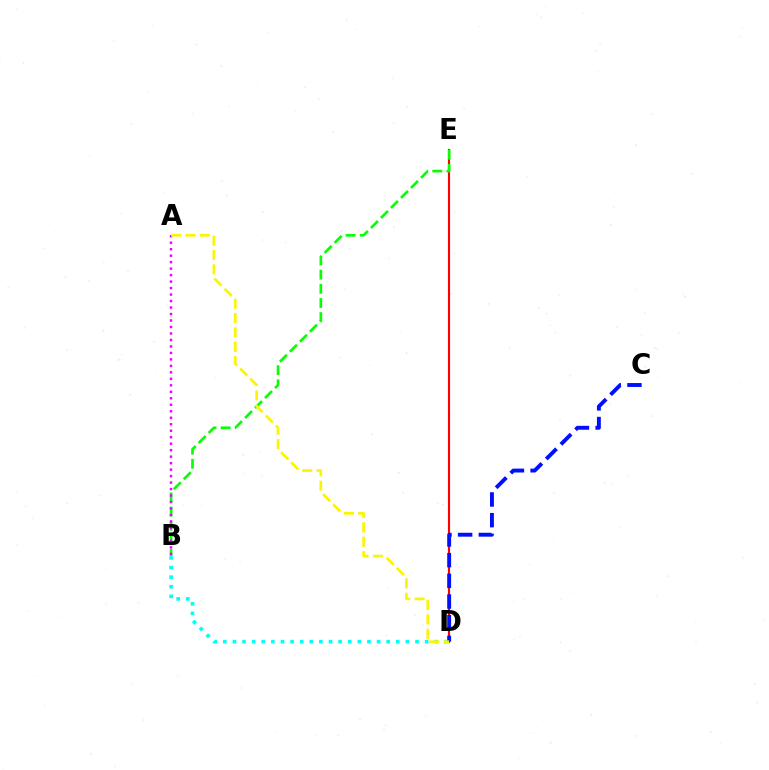{('B', 'D'): [{'color': '#00fff6', 'line_style': 'dotted', 'thickness': 2.61}], ('D', 'E'): [{'color': '#ff0000', 'line_style': 'solid', 'thickness': 1.53}], ('B', 'E'): [{'color': '#08ff00', 'line_style': 'dashed', 'thickness': 1.92}], ('A', 'B'): [{'color': '#ee00ff', 'line_style': 'dotted', 'thickness': 1.76}], ('C', 'D'): [{'color': '#0010ff', 'line_style': 'dashed', 'thickness': 2.81}], ('A', 'D'): [{'color': '#fcf500', 'line_style': 'dashed', 'thickness': 1.95}]}